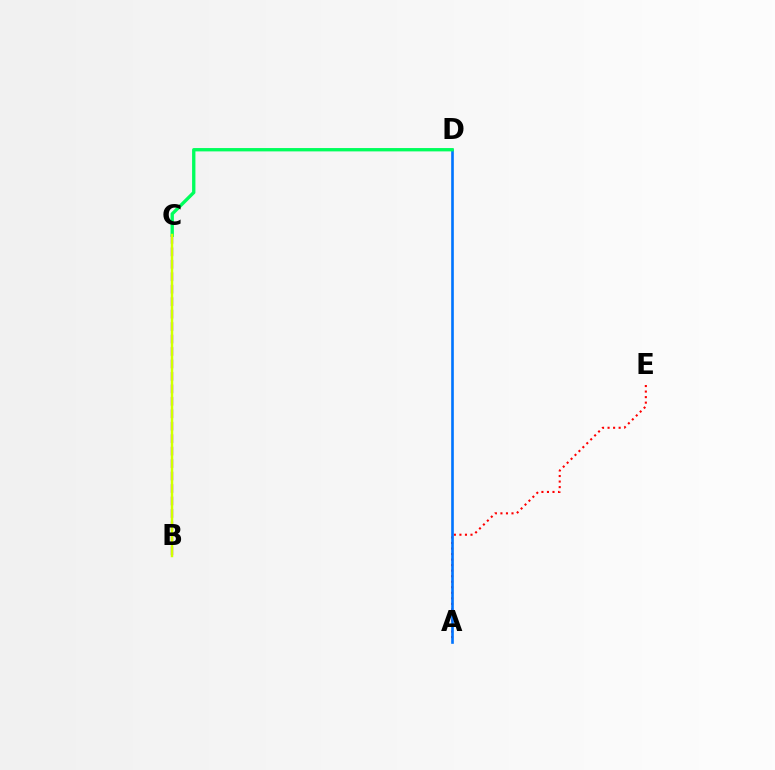{('A', 'E'): [{'color': '#ff0000', 'line_style': 'dotted', 'thickness': 1.5}], ('B', 'C'): [{'color': '#b900ff', 'line_style': 'dashed', 'thickness': 1.69}, {'color': '#d1ff00', 'line_style': 'solid', 'thickness': 1.77}], ('A', 'D'): [{'color': '#0074ff', 'line_style': 'solid', 'thickness': 1.9}], ('C', 'D'): [{'color': '#00ff5c', 'line_style': 'solid', 'thickness': 2.4}]}